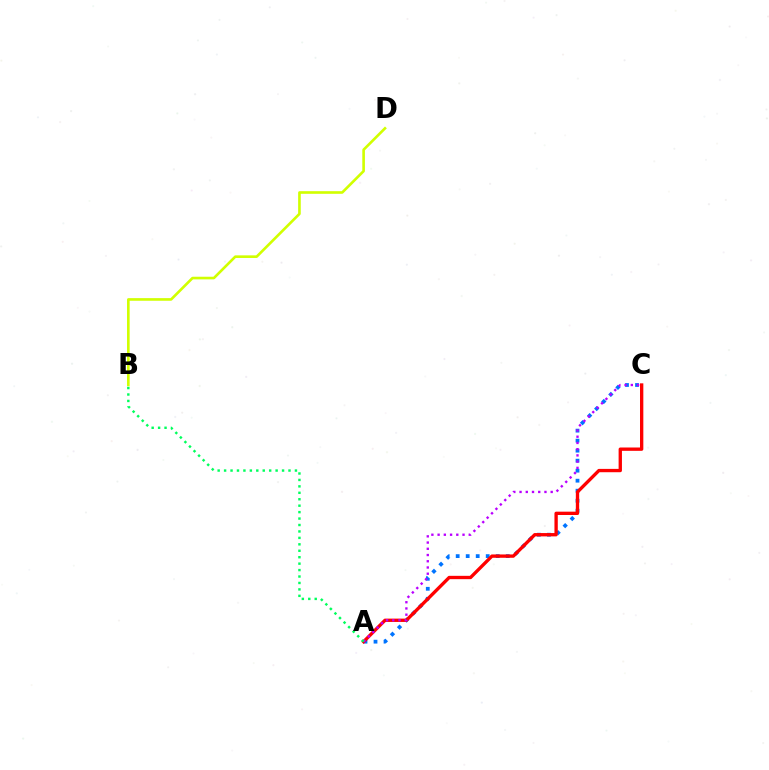{('A', 'C'): [{'color': '#0074ff', 'line_style': 'dotted', 'thickness': 2.72}, {'color': '#ff0000', 'line_style': 'solid', 'thickness': 2.4}, {'color': '#b900ff', 'line_style': 'dotted', 'thickness': 1.69}], ('B', 'D'): [{'color': '#d1ff00', 'line_style': 'solid', 'thickness': 1.89}], ('A', 'B'): [{'color': '#00ff5c', 'line_style': 'dotted', 'thickness': 1.75}]}